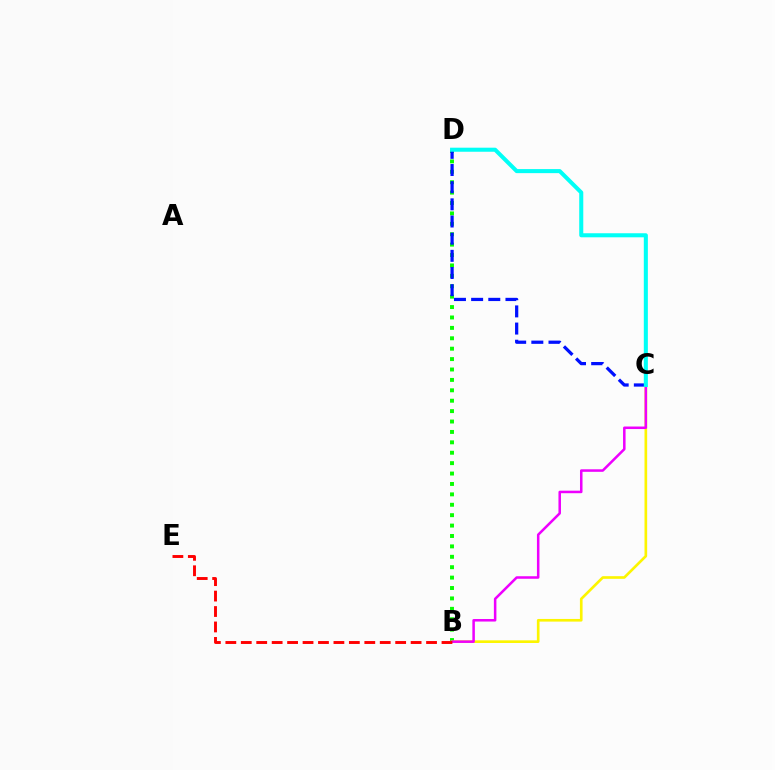{('B', 'D'): [{'color': '#08ff00', 'line_style': 'dotted', 'thickness': 2.83}], ('B', 'C'): [{'color': '#fcf500', 'line_style': 'solid', 'thickness': 1.91}, {'color': '#ee00ff', 'line_style': 'solid', 'thickness': 1.82}], ('C', 'D'): [{'color': '#0010ff', 'line_style': 'dashed', 'thickness': 2.33}, {'color': '#00fff6', 'line_style': 'solid', 'thickness': 2.92}], ('B', 'E'): [{'color': '#ff0000', 'line_style': 'dashed', 'thickness': 2.1}]}